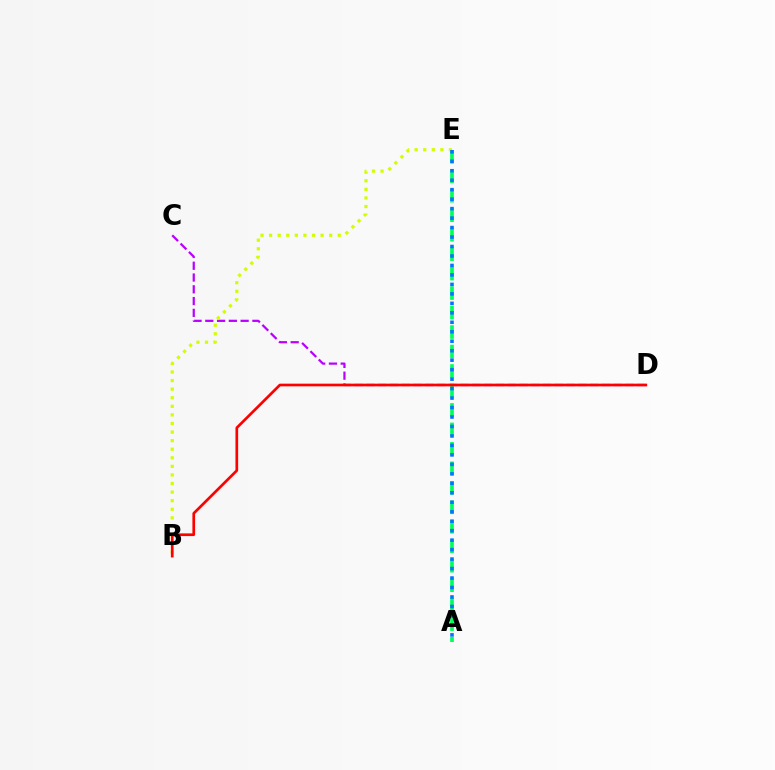{('C', 'D'): [{'color': '#b900ff', 'line_style': 'dashed', 'thickness': 1.6}], ('A', 'E'): [{'color': '#00ff5c', 'line_style': 'dashed', 'thickness': 2.65}, {'color': '#0074ff', 'line_style': 'dotted', 'thickness': 2.57}], ('B', 'E'): [{'color': '#d1ff00', 'line_style': 'dotted', 'thickness': 2.33}], ('B', 'D'): [{'color': '#ff0000', 'line_style': 'solid', 'thickness': 1.94}]}